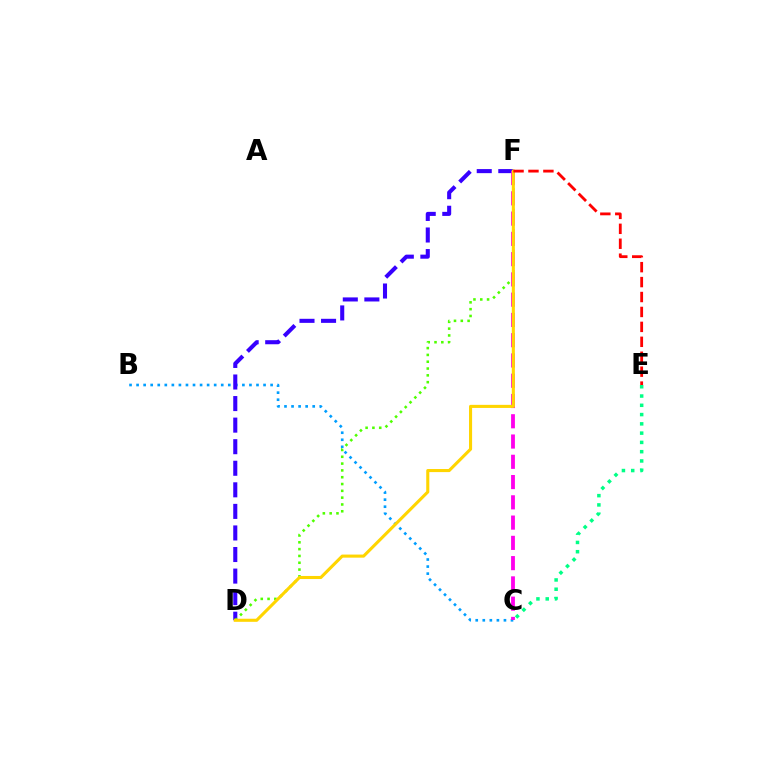{('B', 'C'): [{'color': '#009eff', 'line_style': 'dotted', 'thickness': 1.92}], ('D', 'F'): [{'color': '#3700ff', 'line_style': 'dashed', 'thickness': 2.93}, {'color': '#4fff00', 'line_style': 'dotted', 'thickness': 1.85}, {'color': '#ffd500', 'line_style': 'solid', 'thickness': 2.22}], ('C', 'F'): [{'color': '#ff00ed', 'line_style': 'dashed', 'thickness': 2.75}], ('E', 'F'): [{'color': '#ff0000', 'line_style': 'dashed', 'thickness': 2.03}], ('C', 'E'): [{'color': '#00ff86', 'line_style': 'dotted', 'thickness': 2.52}]}